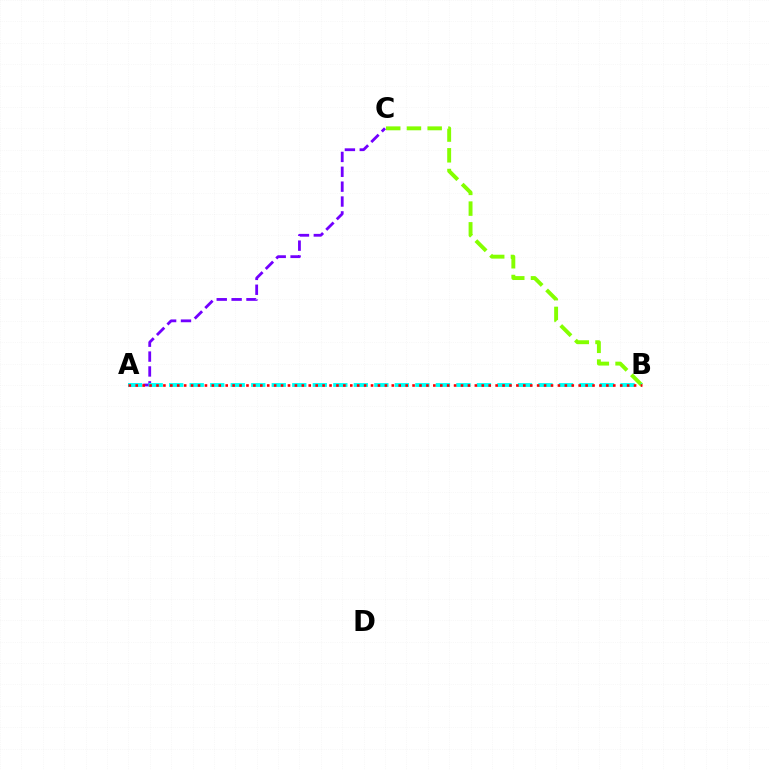{('B', 'C'): [{'color': '#84ff00', 'line_style': 'dashed', 'thickness': 2.82}], ('A', 'C'): [{'color': '#7200ff', 'line_style': 'dashed', 'thickness': 2.02}], ('A', 'B'): [{'color': '#00fff6', 'line_style': 'dashed', 'thickness': 2.79}, {'color': '#ff0000', 'line_style': 'dotted', 'thickness': 1.88}]}